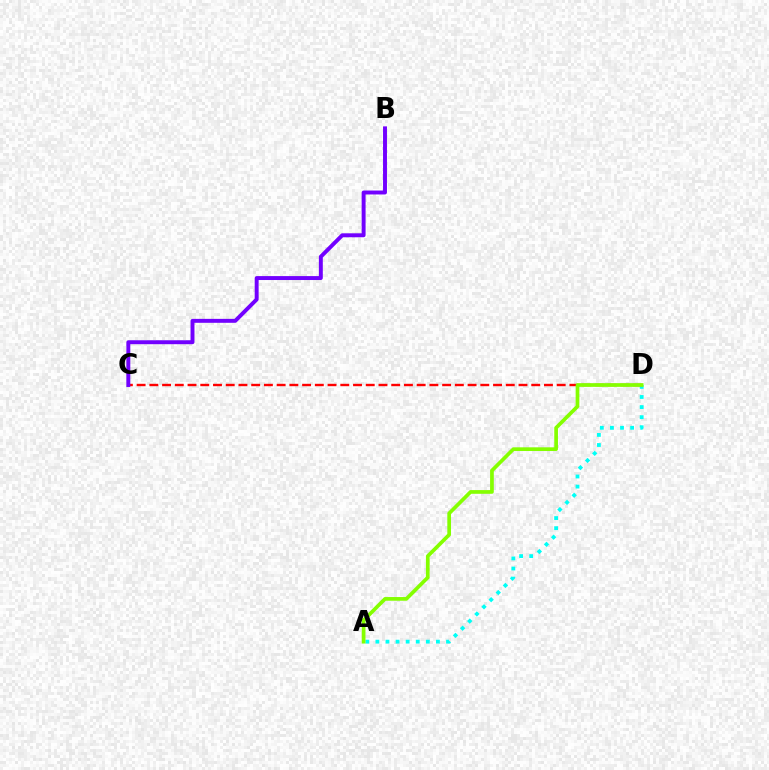{('A', 'D'): [{'color': '#00fff6', 'line_style': 'dotted', 'thickness': 2.74}, {'color': '#84ff00', 'line_style': 'solid', 'thickness': 2.66}], ('C', 'D'): [{'color': '#ff0000', 'line_style': 'dashed', 'thickness': 1.73}], ('B', 'C'): [{'color': '#7200ff', 'line_style': 'solid', 'thickness': 2.83}]}